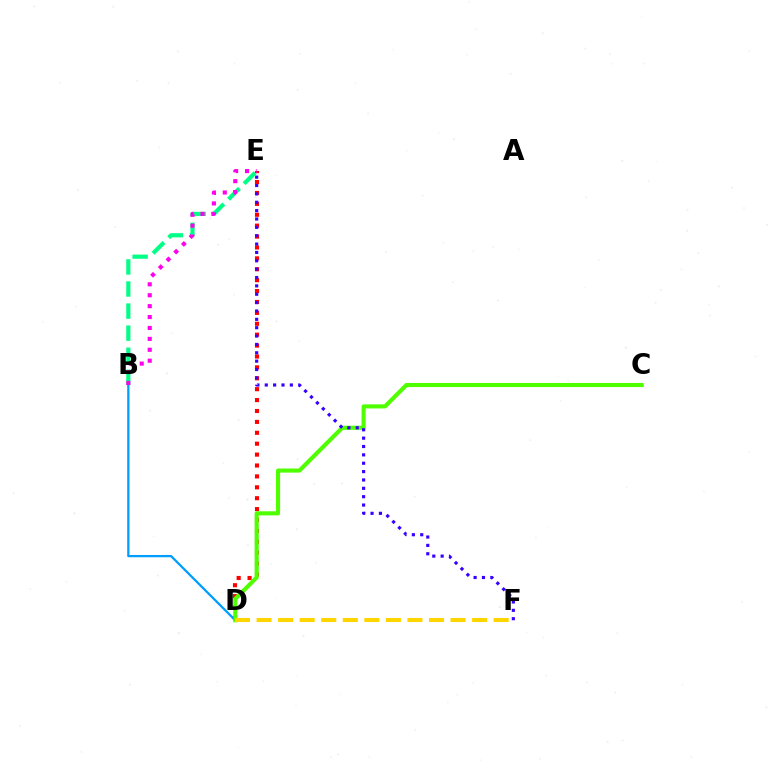{('B', 'D'): [{'color': '#009eff', 'line_style': 'solid', 'thickness': 1.63}], ('D', 'E'): [{'color': '#ff0000', 'line_style': 'dotted', 'thickness': 2.96}], ('C', 'D'): [{'color': '#4fff00', 'line_style': 'solid', 'thickness': 2.95}], ('B', 'E'): [{'color': '#00ff86', 'line_style': 'dashed', 'thickness': 3.0}, {'color': '#ff00ed', 'line_style': 'dotted', 'thickness': 2.96}], ('D', 'F'): [{'color': '#ffd500', 'line_style': 'dashed', 'thickness': 2.93}], ('E', 'F'): [{'color': '#3700ff', 'line_style': 'dotted', 'thickness': 2.27}]}